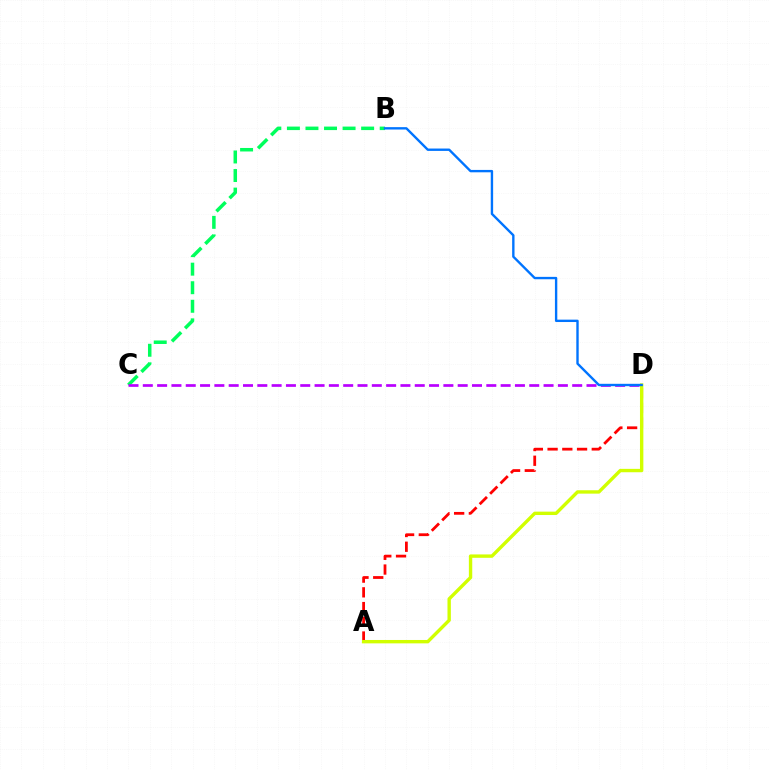{('A', 'D'): [{'color': '#ff0000', 'line_style': 'dashed', 'thickness': 2.0}, {'color': '#d1ff00', 'line_style': 'solid', 'thickness': 2.44}], ('B', 'C'): [{'color': '#00ff5c', 'line_style': 'dashed', 'thickness': 2.52}], ('C', 'D'): [{'color': '#b900ff', 'line_style': 'dashed', 'thickness': 1.94}], ('B', 'D'): [{'color': '#0074ff', 'line_style': 'solid', 'thickness': 1.71}]}